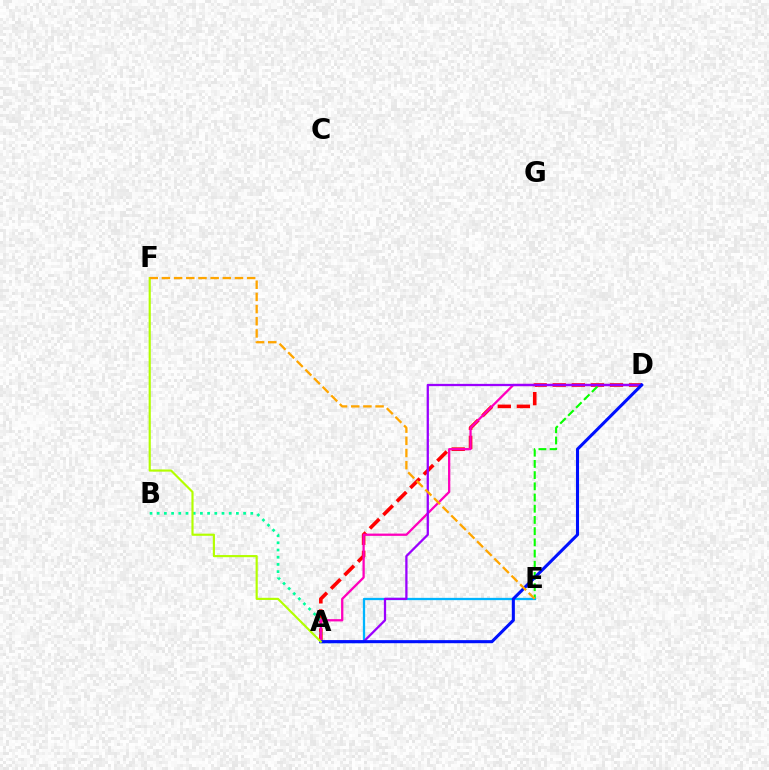{('A', 'D'): [{'color': '#ff0000', 'line_style': 'dashed', 'thickness': 2.59}, {'color': '#ff00bd', 'line_style': 'solid', 'thickness': 1.64}, {'color': '#9b00ff', 'line_style': 'solid', 'thickness': 1.63}, {'color': '#0010ff', 'line_style': 'solid', 'thickness': 2.21}], ('A', 'B'): [{'color': '#00ff9d', 'line_style': 'dotted', 'thickness': 1.96}], ('D', 'E'): [{'color': '#08ff00', 'line_style': 'dashed', 'thickness': 1.52}], ('A', 'E'): [{'color': '#00b5ff', 'line_style': 'solid', 'thickness': 1.64}], ('A', 'F'): [{'color': '#b3ff00', 'line_style': 'solid', 'thickness': 1.55}], ('E', 'F'): [{'color': '#ffa500', 'line_style': 'dashed', 'thickness': 1.65}]}